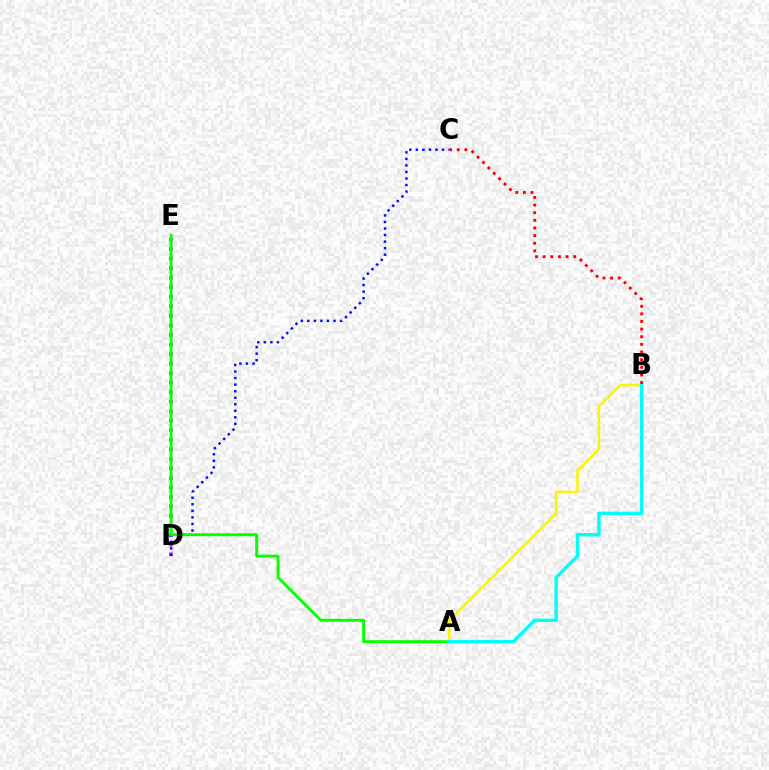{('D', 'E'): [{'color': '#ee00ff', 'line_style': 'dotted', 'thickness': 2.59}], ('C', 'D'): [{'color': '#0010ff', 'line_style': 'dotted', 'thickness': 1.78}], ('A', 'E'): [{'color': '#08ff00', 'line_style': 'solid', 'thickness': 2.11}], ('A', 'B'): [{'color': '#fcf500', 'line_style': 'solid', 'thickness': 1.82}, {'color': '#00fff6', 'line_style': 'solid', 'thickness': 2.45}], ('B', 'C'): [{'color': '#ff0000', 'line_style': 'dotted', 'thickness': 2.07}]}